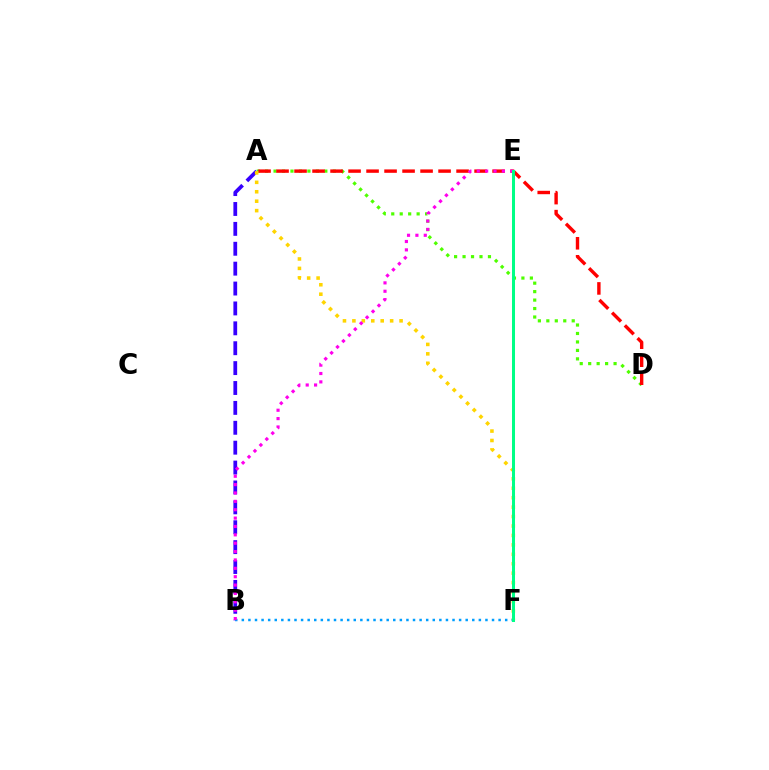{('A', 'D'): [{'color': '#4fff00', 'line_style': 'dotted', 'thickness': 2.3}, {'color': '#ff0000', 'line_style': 'dashed', 'thickness': 2.45}], ('A', 'B'): [{'color': '#3700ff', 'line_style': 'dashed', 'thickness': 2.7}], ('A', 'F'): [{'color': '#ffd500', 'line_style': 'dotted', 'thickness': 2.56}], ('B', 'F'): [{'color': '#009eff', 'line_style': 'dotted', 'thickness': 1.79}], ('B', 'E'): [{'color': '#ff00ed', 'line_style': 'dotted', 'thickness': 2.27}], ('E', 'F'): [{'color': '#00ff86', 'line_style': 'solid', 'thickness': 2.17}]}